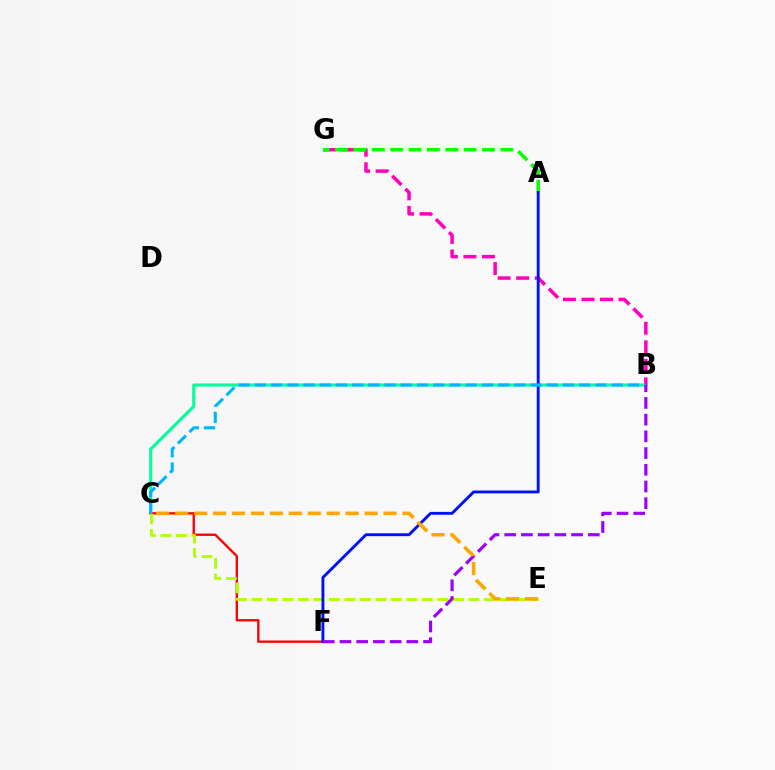{('B', 'C'): [{'color': '#00ff9d', 'line_style': 'solid', 'thickness': 2.24}, {'color': '#00b5ff', 'line_style': 'dashed', 'thickness': 2.2}], ('B', 'G'): [{'color': '#ff00bd', 'line_style': 'dashed', 'thickness': 2.52}], ('C', 'F'): [{'color': '#ff0000', 'line_style': 'solid', 'thickness': 1.69}], ('A', 'G'): [{'color': '#08ff00', 'line_style': 'dashed', 'thickness': 2.5}], ('C', 'E'): [{'color': '#b3ff00', 'line_style': 'dashed', 'thickness': 2.11}, {'color': '#ffa500', 'line_style': 'dashed', 'thickness': 2.57}], ('A', 'F'): [{'color': '#0010ff', 'line_style': 'solid', 'thickness': 2.07}], ('B', 'F'): [{'color': '#9b00ff', 'line_style': 'dashed', 'thickness': 2.27}]}